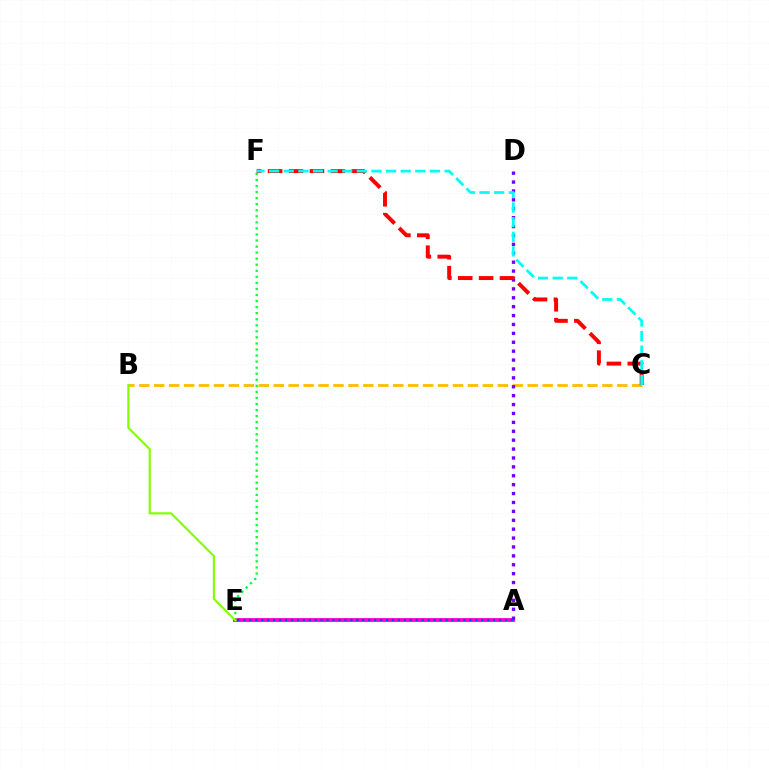{('B', 'C'): [{'color': '#ffbd00', 'line_style': 'dashed', 'thickness': 2.03}], ('A', 'E'): [{'color': '#ff00cf', 'line_style': 'solid', 'thickness': 2.77}, {'color': '#004bff', 'line_style': 'dotted', 'thickness': 1.62}], ('A', 'D'): [{'color': '#7200ff', 'line_style': 'dotted', 'thickness': 2.42}], ('E', 'F'): [{'color': '#00ff39', 'line_style': 'dotted', 'thickness': 1.64}], ('C', 'F'): [{'color': '#ff0000', 'line_style': 'dashed', 'thickness': 2.84}, {'color': '#00fff6', 'line_style': 'dashed', 'thickness': 1.99}], ('B', 'E'): [{'color': '#84ff00', 'line_style': 'solid', 'thickness': 1.54}]}